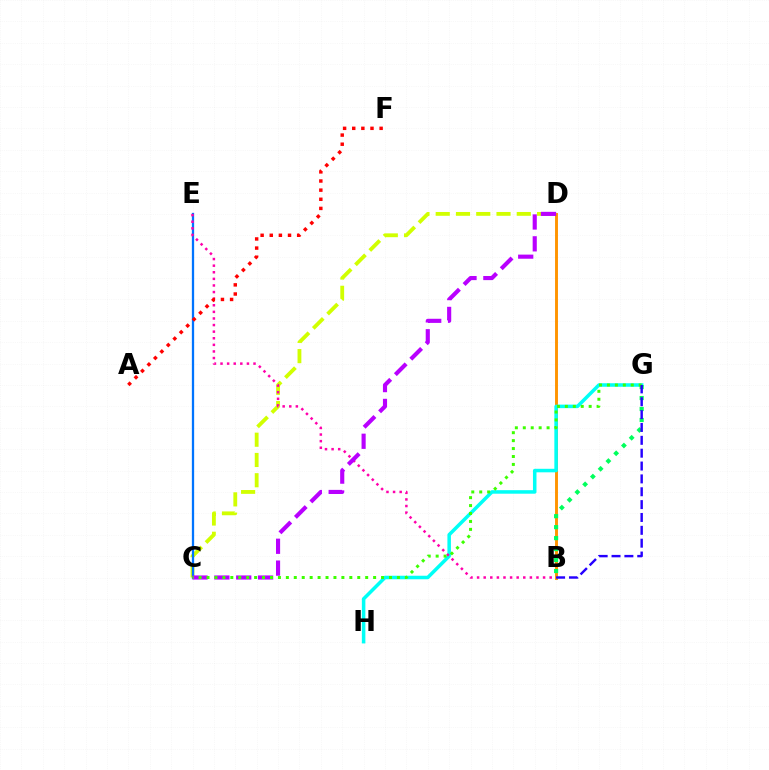{('C', 'D'): [{'color': '#d1ff00', 'line_style': 'dashed', 'thickness': 2.75}, {'color': '#b900ff', 'line_style': 'dashed', 'thickness': 2.97}], ('C', 'E'): [{'color': '#0074ff', 'line_style': 'solid', 'thickness': 1.64}], ('B', 'D'): [{'color': '#ff9400', 'line_style': 'solid', 'thickness': 2.1}], ('G', 'H'): [{'color': '#00fff6', 'line_style': 'solid', 'thickness': 2.53}], ('B', 'E'): [{'color': '#ff00ac', 'line_style': 'dotted', 'thickness': 1.79}], ('B', 'G'): [{'color': '#00ff5c', 'line_style': 'dotted', 'thickness': 2.98}, {'color': '#2500ff', 'line_style': 'dashed', 'thickness': 1.75}], ('C', 'G'): [{'color': '#3dff00', 'line_style': 'dotted', 'thickness': 2.16}], ('A', 'F'): [{'color': '#ff0000', 'line_style': 'dotted', 'thickness': 2.48}]}